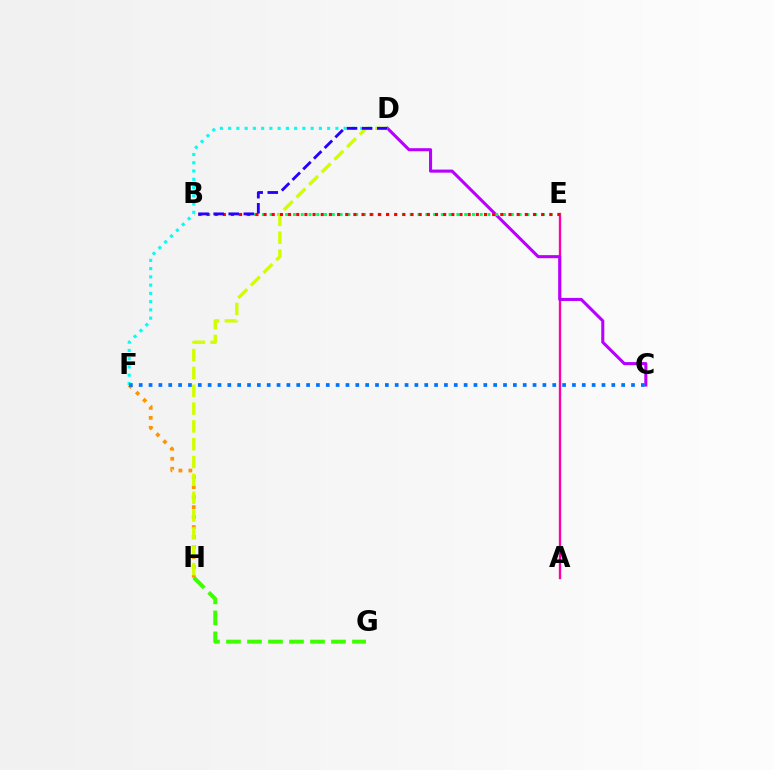{('G', 'H'): [{'color': '#3dff00', 'line_style': 'dashed', 'thickness': 2.85}], ('A', 'E'): [{'color': '#ff00ac', 'line_style': 'solid', 'thickness': 1.66}], ('C', 'D'): [{'color': '#b900ff', 'line_style': 'solid', 'thickness': 2.21}], ('F', 'H'): [{'color': '#ff9400', 'line_style': 'dotted', 'thickness': 2.71}], ('D', 'F'): [{'color': '#00fff6', 'line_style': 'dotted', 'thickness': 2.24}], ('B', 'E'): [{'color': '#00ff5c', 'line_style': 'dotted', 'thickness': 2.11}, {'color': '#ff0000', 'line_style': 'dotted', 'thickness': 2.22}], ('D', 'H'): [{'color': '#d1ff00', 'line_style': 'dashed', 'thickness': 2.42}], ('B', 'D'): [{'color': '#2500ff', 'line_style': 'dashed', 'thickness': 2.05}], ('C', 'F'): [{'color': '#0074ff', 'line_style': 'dotted', 'thickness': 2.68}]}